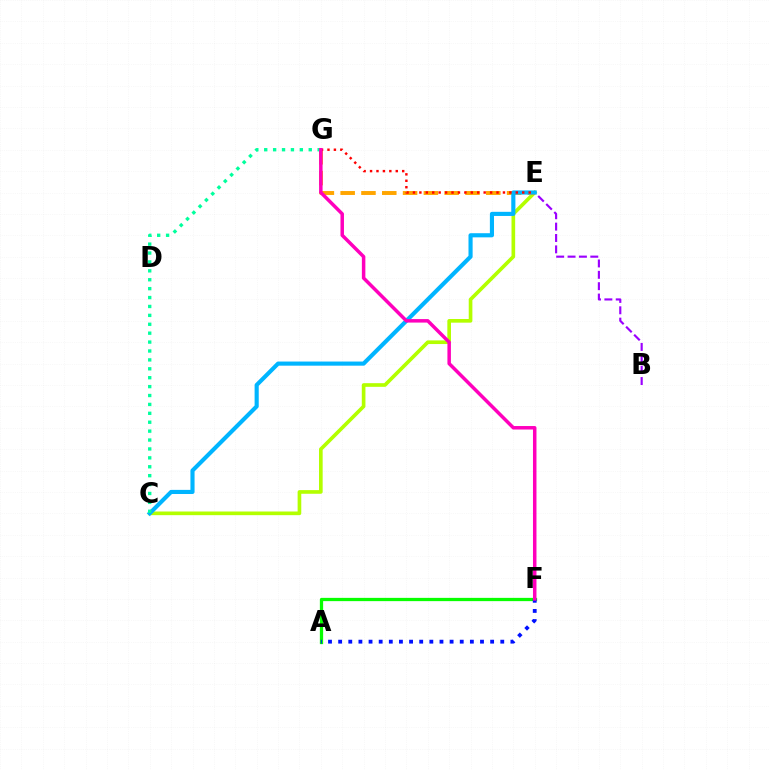{('A', 'F'): [{'color': '#08ff00', 'line_style': 'solid', 'thickness': 2.35}, {'color': '#0010ff', 'line_style': 'dotted', 'thickness': 2.75}], ('C', 'E'): [{'color': '#b3ff00', 'line_style': 'solid', 'thickness': 2.63}, {'color': '#00b5ff', 'line_style': 'solid', 'thickness': 2.97}], ('E', 'G'): [{'color': '#ffa500', 'line_style': 'dashed', 'thickness': 2.83}, {'color': '#ff0000', 'line_style': 'dotted', 'thickness': 1.75}], ('B', 'E'): [{'color': '#9b00ff', 'line_style': 'dashed', 'thickness': 1.54}], ('C', 'G'): [{'color': '#00ff9d', 'line_style': 'dotted', 'thickness': 2.42}], ('F', 'G'): [{'color': '#ff00bd', 'line_style': 'solid', 'thickness': 2.51}]}